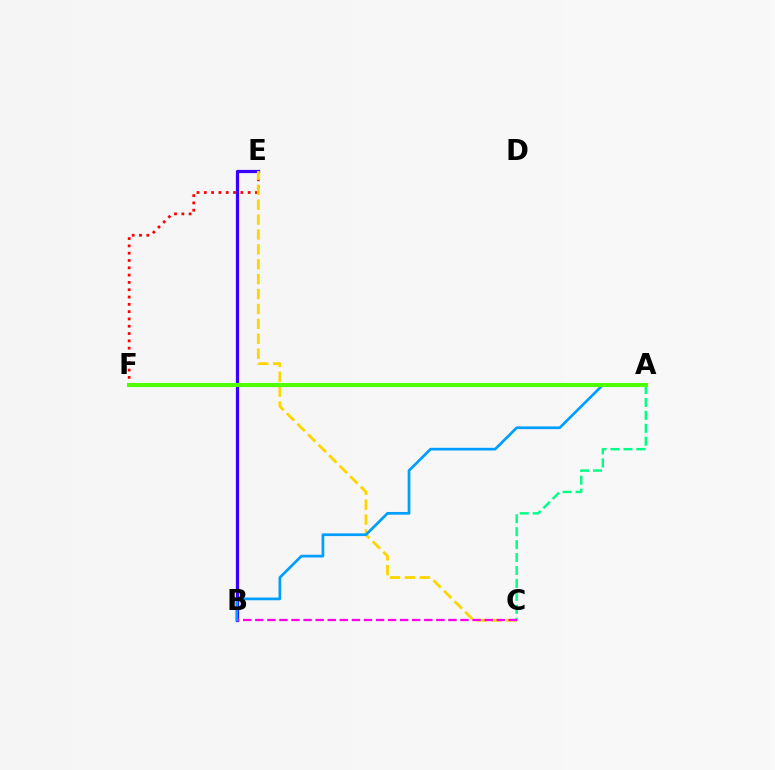{('E', 'F'): [{'color': '#ff0000', 'line_style': 'dotted', 'thickness': 1.99}], ('A', 'C'): [{'color': '#00ff86', 'line_style': 'dashed', 'thickness': 1.76}], ('B', 'E'): [{'color': '#3700ff', 'line_style': 'solid', 'thickness': 2.32}], ('C', 'E'): [{'color': '#ffd500', 'line_style': 'dashed', 'thickness': 2.02}], ('B', 'C'): [{'color': '#ff00ed', 'line_style': 'dashed', 'thickness': 1.64}], ('A', 'B'): [{'color': '#009eff', 'line_style': 'solid', 'thickness': 1.95}], ('A', 'F'): [{'color': '#4fff00', 'line_style': 'solid', 'thickness': 2.96}]}